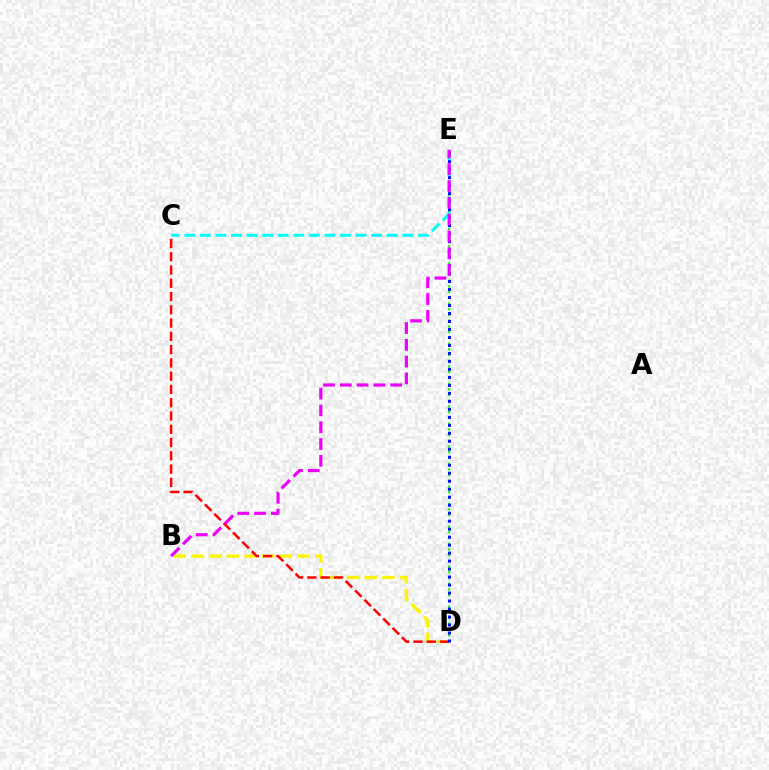{('B', 'D'): [{'color': '#fcf500', 'line_style': 'dashed', 'thickness': 2.4}], ('D', 'E'): [{'color': '#08ff00', 'line_style': 'dotted', 'thickness': 1.55}, {'color': '#0010ff', 'line_style': 'dotted', 'thickness': 2.17}], ('C', 'E'): [{'color': '#00fff6', 'line_style': 'dashed', 'thickness': 2.12}], ('C', 'D'): [{'color': '#ff0000', 'line_style': 'dashed', 'thickness': 1.8}], ('B', 'E'): [{'color': '#ee00ff', 'line_style': 'dashed', 'thickness': 2.28}]}